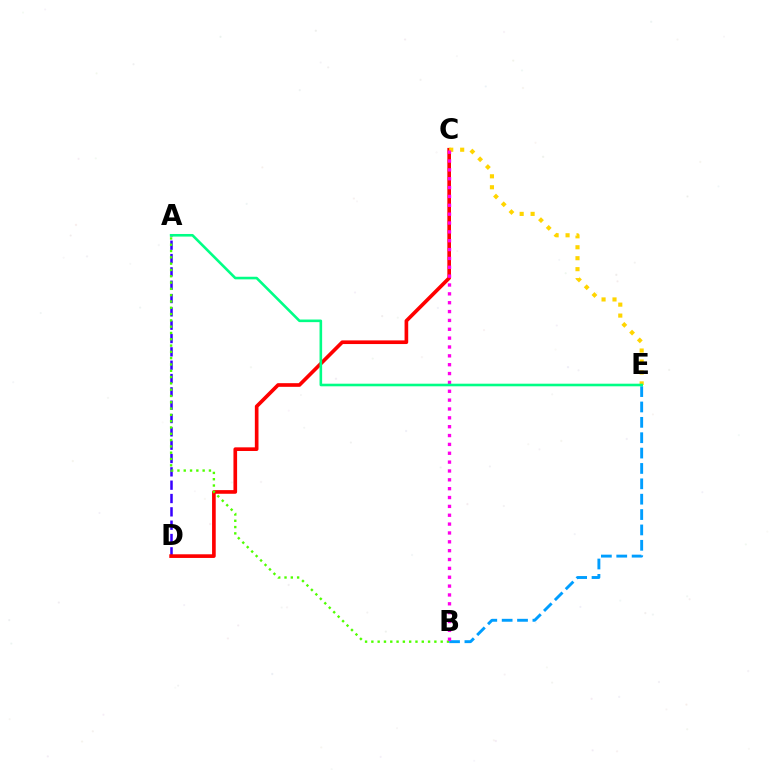{('A', 'D'): [{'color': '#3700ff', 'line_style': 'dashed', 'thickness': 1.81}], ('C', 'D'): [{'color': '#ff0000', 'line_style': 'solid', 'thickness': 2.63}], ('C', 'E'): [{'color': '#ffd500', 'line_style': 'dotted', 'thickness': 2.98}], ('A', 'B'): [{'color': '#4fff00', 'line_style': 'dotted', 'thickness': 1.71}], ('B', 'E'): [{'color': '#009eff', 'line_style': 'dashed', 'thickness': 2.09}], ('B', 'C'): [{'color': '#ff00ed', 'line_style': 'dotted', 'thickness': 2.41}], ('A', 'E'): [{'color': '#00ff86', 'line_style': 'solid', 'thickness': 1.87}]}